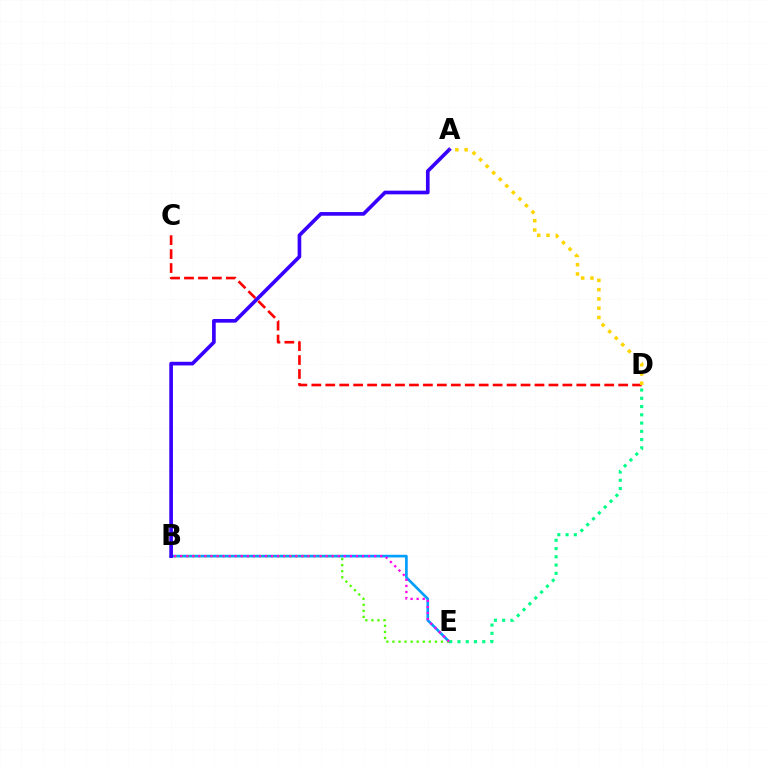{('B', 'E'): [{'color': '#009eff', 'line_style': 'solid', 'thickness': 1.92}, {'color': '#4fff00', 'line_style': 'dotted', 'thickness': 1.65}, {'color': '#ff00ed', 'line_style': 'dotted', 'thickness': 1.65}], ('A', 'B'): [{'color': '#3700ff', 'line_style': 'solid', 'thickness': 2.64}], ('C', 'D'): [{'color': '#ff0000', 'line_style': 'dashed', 'thickness': 1.89}], ('D', 'E'): [{'color': '#00ff86', 'line_style': 'dotted', 'thickness': 2.24}], ('A', 'D'): [{'color': '#ffd500', 'line_style': 'dotted', 'thickness': 2.52}]}